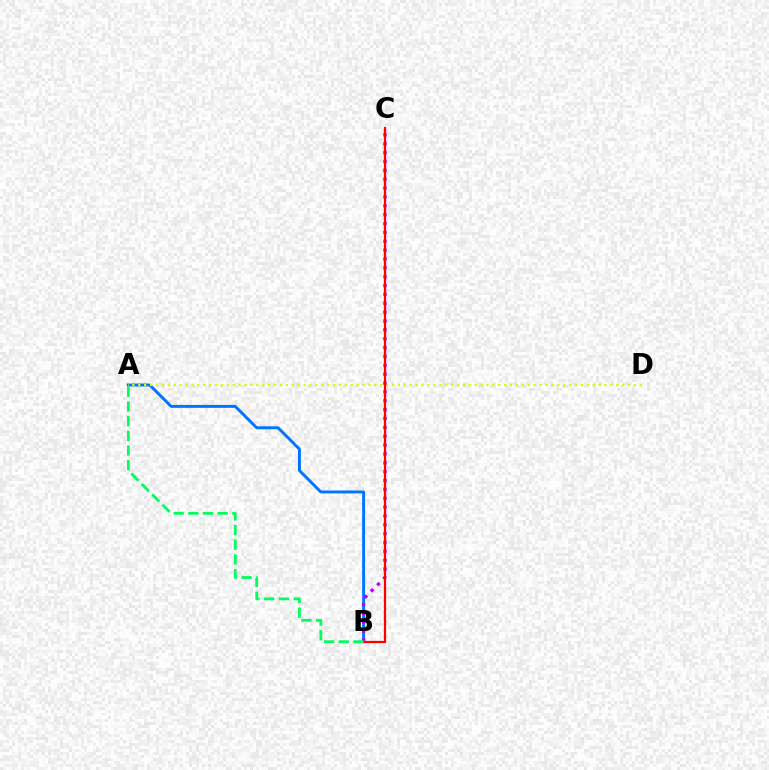{('A', 'B'): [{'color': '#0074ff', 'line_style': 'solid', 'thickness': 2.1}, {'color': '#00ff5c', 'line_style': 'dashed', 'thickness': 1.99}], ('A', 'D'): [{'color': '#d1ff00', 'line_style': 'dotted', 'thickness': 1.6}], ('B', 'C'): [{'color': '#b900ff', 'line_style': 'dotted', 'thickness': 2.41}, {'color': '#ff0000', 'line_style': 'solid', 'thickness': 1.61}]}